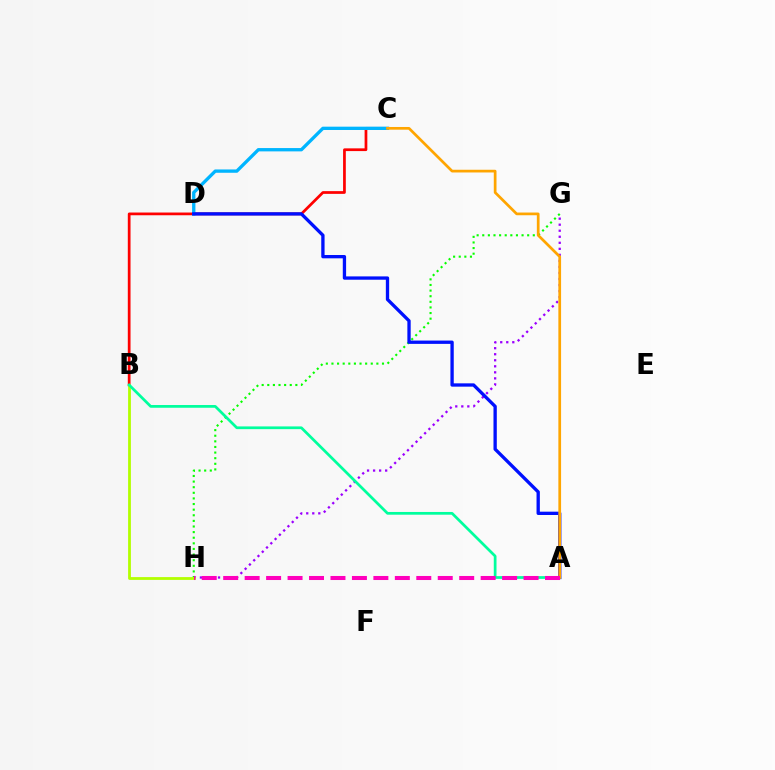{('B', 'C'): [{'color': '#ff0000', 'line_style': 'solid', 'thickness': 1.97}], ('G', 'H'): [{'color': '#9b00ff', 'line_style': 'dotted', 'thickness': 1.64}, {'color': '#08ff00', 'line_style': 'dotted', 'thickness': 1.53}], ('B', 'H'): [{'color': '#b3ff00', 'line_style': 'solid', 'thickness': 2.01}], ('C', 'D'): [{'color': '#00b5ff', 'line_style': 'solid', 'thickness': 2.39}], ('A', 'B'): [{'color': '#00ff9d', 'line_style': 'solid', 'thickness': 1.97}], ('A', 'D'): [{'color': '#0010ff', 'line_style': 'solid', 'thickness': 2.39}], ('A', 'C'): [{'color': '#ffa500', 'line_style': 'solid', 'thickness': 1.96}], ('A', 'H'): [{'color': '#ff00bd', 'line_style': 'dashed', 'thickness': 2.91}]}